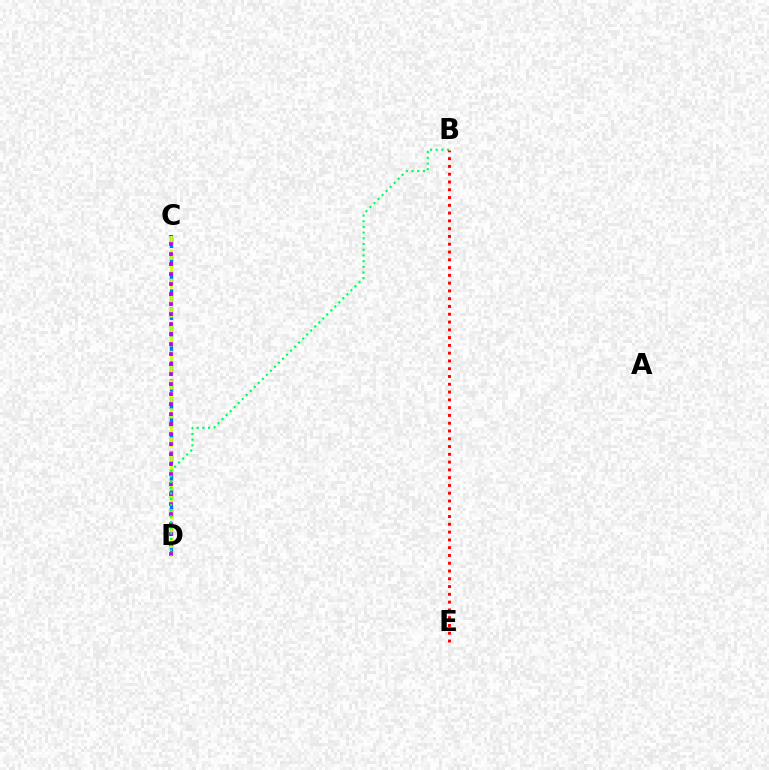{('C', 'D'): [{'color': '#0074ff', 'line_style': 'dashed', 'thickness': 2.44}, {'color': '#d1ff00', 'line_style': 'dashed', 'thickness': 1.96}, {'color': '#b900ff', 'line_style': 'dotted', 'thickness': 2.72}], ('B', 'D'): [{'color': '#00ff5c', 'line_style': 'dotted', 'thickness': 1.55}], ('B', 'E'): [{'color': '#ff0000', 'line_style': 'dotted', 'thickness': 2.11}]}